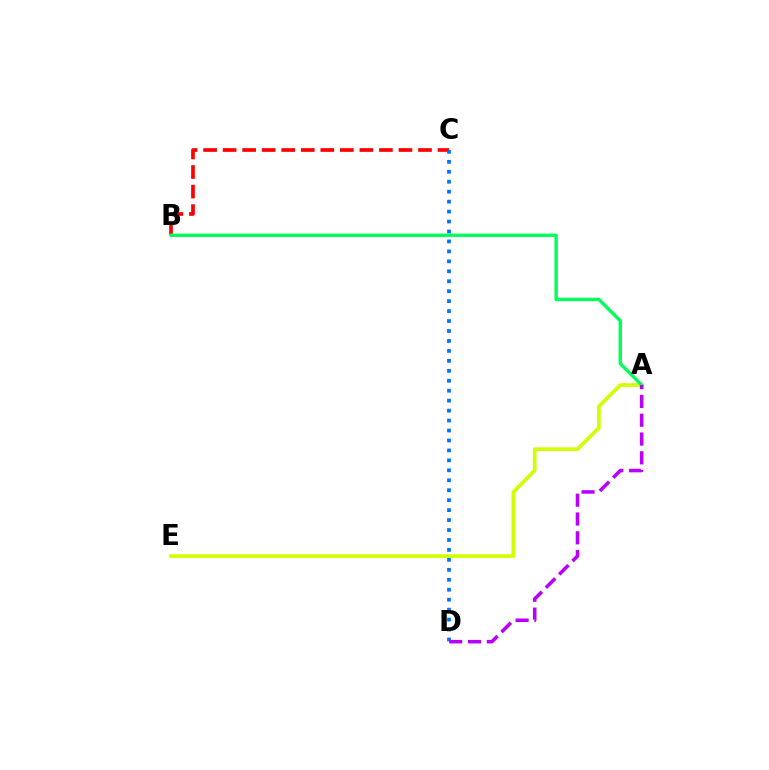{('A', 'E'): [{'color': '#d1ff00', 'line_style': 'solid', 'thickness': 2.64}], ('B', 'C'): [{'color': '#ff0000', 'line_style': 'dashed', 'thickness': 2.65}], ('C', 'D'): [{'color': '#0074ff', 'line_style': 'dotted', 'thickness': 2.7}], ('A', 'B'): [{'color': '#00ff5c', 'line_style': 'solid', 'thickness': 2.42}], ('A', 'D'): [{'color': '#b900ff', 'line_style': 'dashed', 'thickness': 2.55}]}